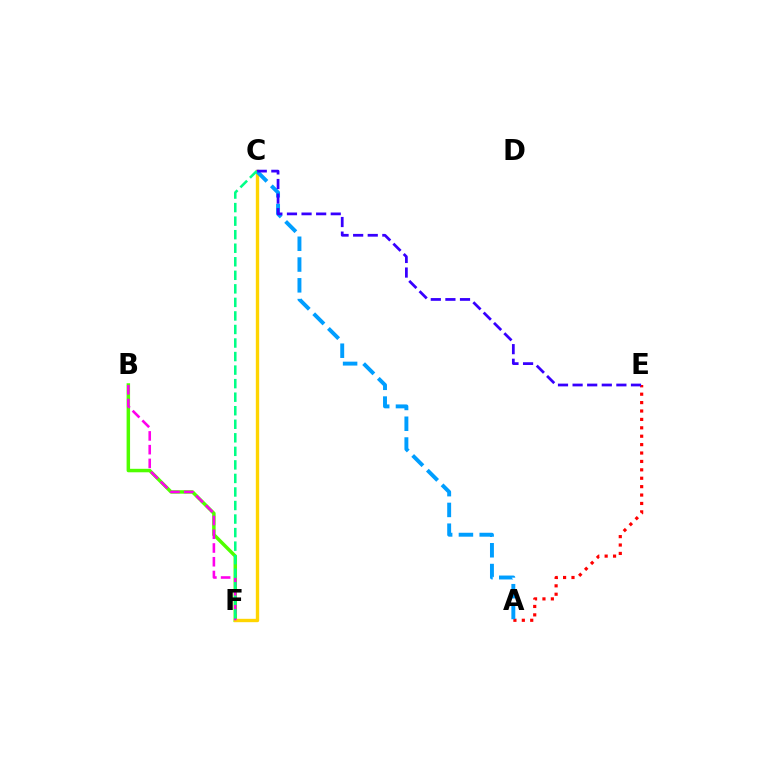{('B', 'F'): [{'color': '#4fff00', 'line_style': 'solid', 'thickness': 2.5}, {'color': '#ff00ed', 'line_style': 'dashed', 'thickness': 1.87}], ('A', 'E'): [{'color': '#ff0000', 'line_style': 'dotted', 'thickness': 2.28}], ('C', 'F'): [{'color': '#ffd500', 'line_style': 'solid', 'thickness': 2.43}, {'color': '#00ff86', 'line_style': 'dashed', 'thickness': 1.84}], ('A', 'C'): [{'color': '#009eff', 'line_style': 'dashed', 'thickness': 2.82}], ('C', 'E'): [{'color': '#3700ff', 'line_style': 'dashed', 'thickness': 1.98}]}